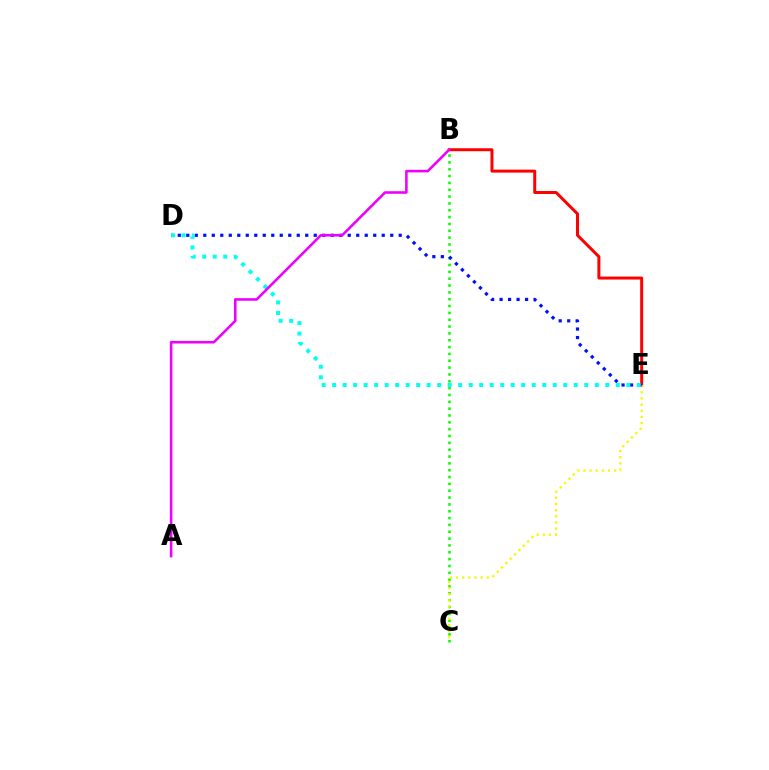{('B', 'C'): [{'color': '#08ff00', 'line_style': 'dotted', 'thickness': 1.86}], ('B', 'E'): [{'color': '#ff0000', 'line_style': 'solid', 'thickness': 2.15}], ('C', 'E'): [{'color': '#fcf500', 'line_style': 'dotted', 'thickness': 1.67}], ('D', 'E'): [{'color': '#0010ff', 'line_style': 'dotted', 'thickness': 2.31}, {'color': '#00fff6', 'line_style': 'dotted', 'thickness': 2.85}], ('A', 'B'): [{'color': '#ee00ff', 'line_style': 'solid', 'thickness': 1.86}]}